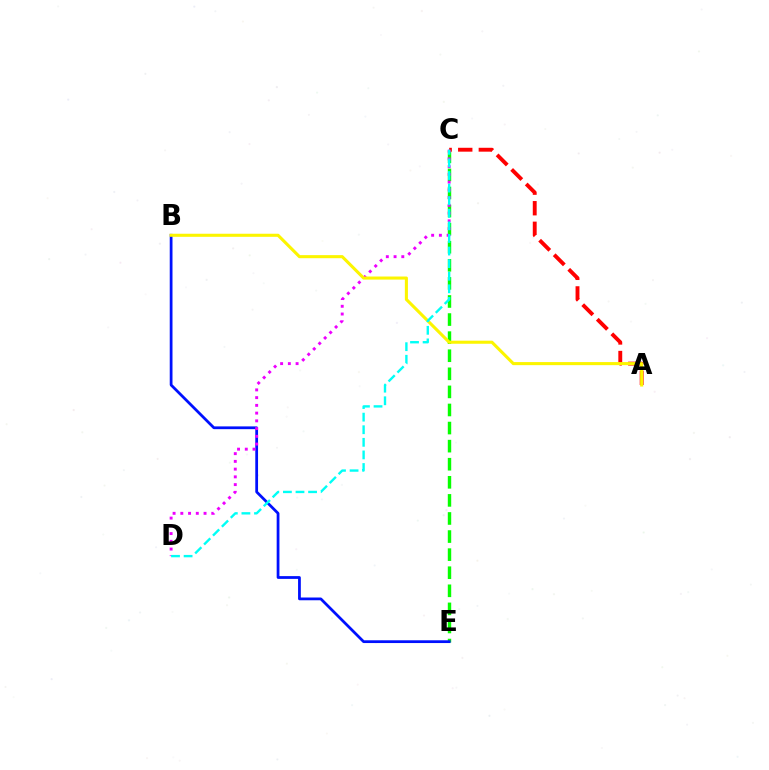{('C', 'E'): [{'color': '#08ff00', 'line_style': 'dashed', 'thickness': 2.46}], ('B', 'E'): [{'color': '#0010ff', 'line_style': 'solid', 'thickness': 1.99}], ('A', 'C'): [{'color': '#ff0000', 'line_style': 'dashed', 'thickness': 2.8}], ('C', 'D'): [{'color': '#ee00ff', 'line_style': 'dotted', 'thickness': 2.1}, {'color': '#00fff6', 'line_style': 'dashed', 'thickness': 1.71}], ('A', 'B'): [{'color': '#fcf500', 'line_style': 'solid', 'thickness': 2.21}]}